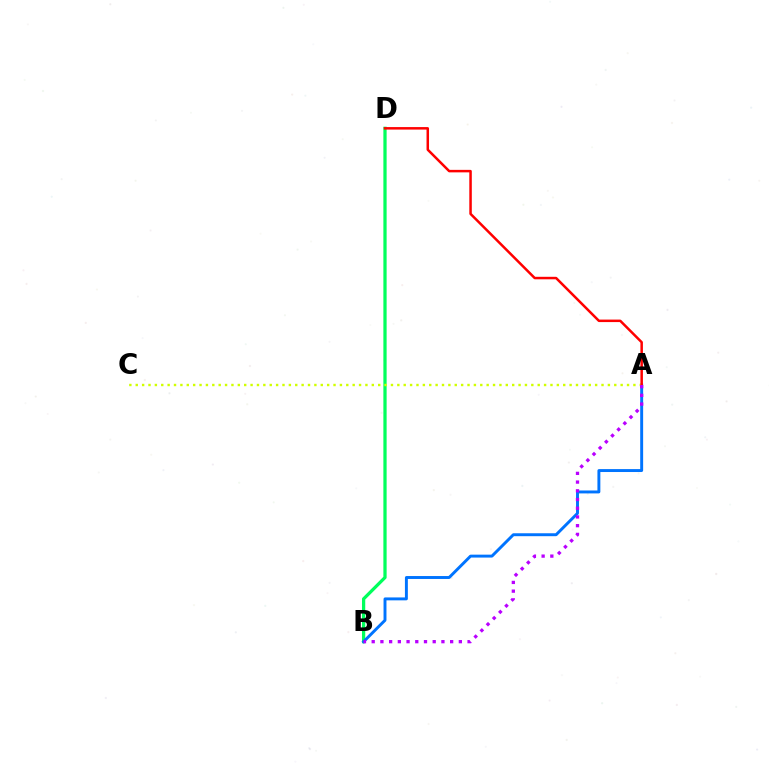{('B', 'D'): [{'color': '#00ff5c', 'line_style': 'solid', 'thickness': 2.34}], ('A', 'B'): [{'color': '#0074ff', 'line_style': 'solid', 'thickness': 2.11}, {'color': '#b900ff', 'line_style': 'dotted', 'thickness': 2.37}], ('A', 'C'): [{'color': '#d1ff00', 'line_style': 'dotted', 'thickness': 1.73}], ('A', 'D'): [{'color': '#ff0000', 'line_style': 'solid', 'thickness': 1.8}]}